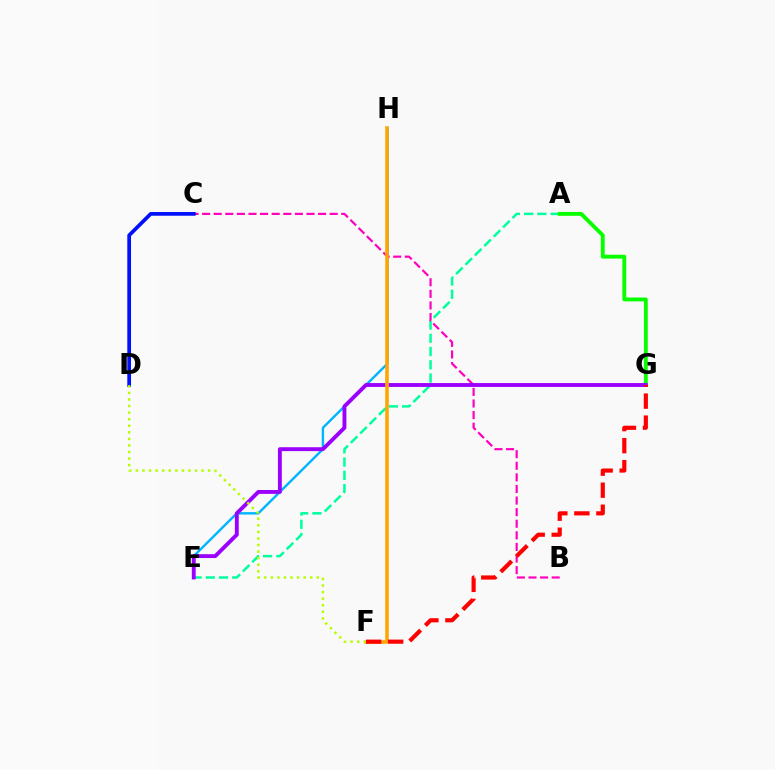{('E', 'H'): [{'color': '#00b5ff', 'line_style': 'solid', 'thickness': 1.73}], ('A', 'E'): [{'color': '#00ff9d', 'line_style': 'dashed', 'thickness': 1.8}], ('A', 'G'): [{'color': '#08ff00', 'line_style': 'solid', 'thickness': 2.78}], ('B', 'C'): [{'color': '#ff00bd', 'line_style': 'dashed', 'thickness': 1.58}], ('E', 'G'): [{'color': '#9b00ff', 'line_style': 'solid', 'thickness': 2.79}], ('C', 'D'): [{'color': '#0010ff', 'line_style': 'solid', 'thickness': 2.68}], ('F', 'H'): [{'color': '#ffa500', 'line_style': 'solid', 'thickness': 2.54}], ('F', 'G'): [{'color': '#ff0000', 'line_style': 'dashed', 'thickness': 2.99}], ('D', 'F'): [{'color': '#b3ff00', 'line_style': 'dotted', 'thickness': 1.78}]}